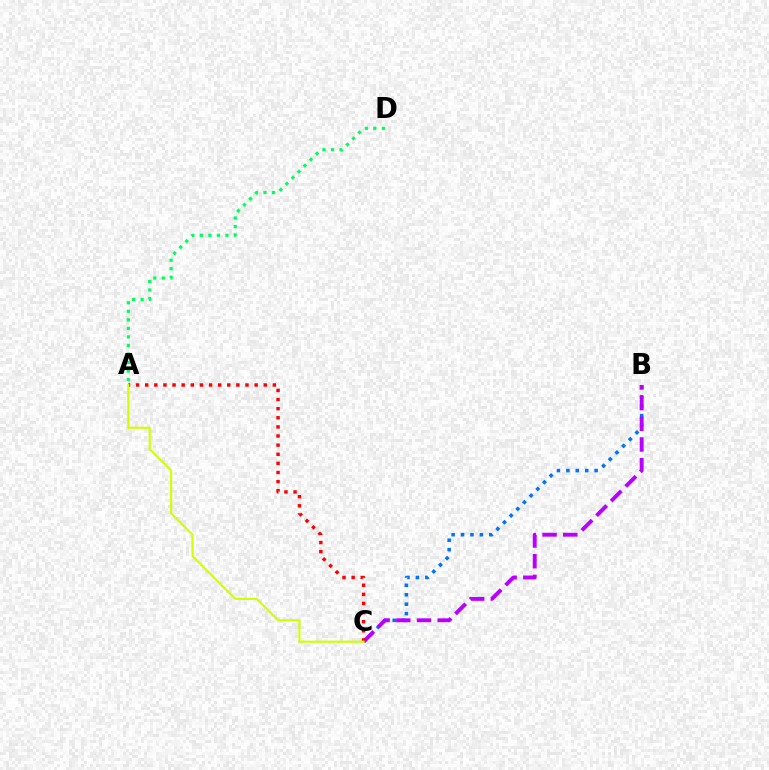{('B', 'C'): [{'color': '#0074ff', 'line_style': 'dotted', 'thickness': 2.56}, {'color': '#b900ff', 'line_style': 'dashed', 'thickness': 2.81}], ('A', 'C'): [{'color': '#ff0000', 'line_style': 'dotted', 'thickness': 2.48}, {'color': '#d1ff00', 'line_style': 'solid', 'thickness': 1.54}], ('A', 'D'): [{'color': '#00ff5c', 'line_style': 'dotted', 'thickness': 2.32}]}